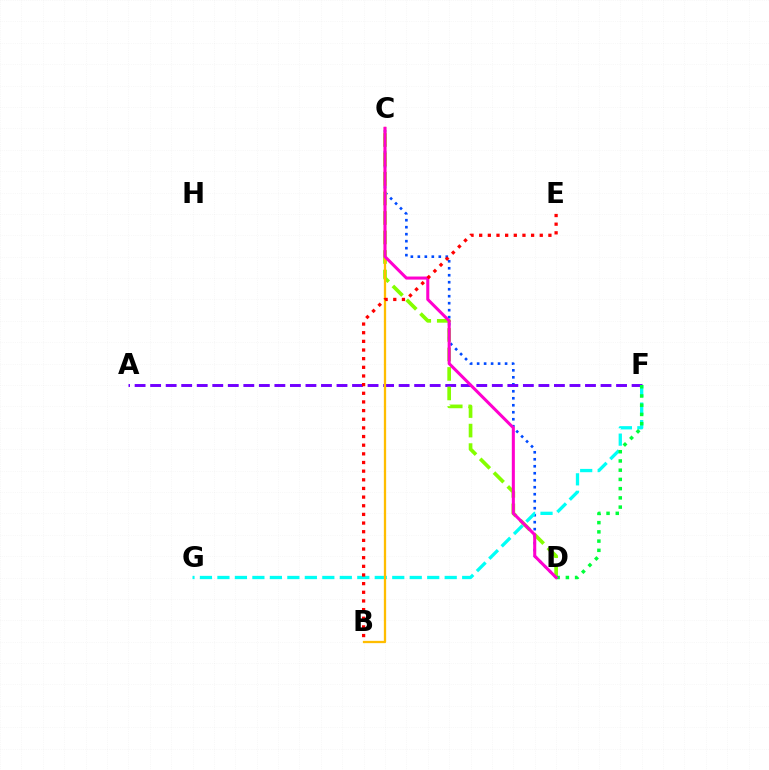{('C', 'D'): [{'color': '#004bff', 'line_style': 'dotted', 'thickness': 1.9}, {'color': '#84ff00', 'line_style': 'dashed', 'thickness': 2.65}, {'color': '#ff00cf', 'line_style': 'solid', 'thickness': 2.2}], ('A', 'F'): [{'color': '#7200ff', 'line_style': 'dashed', 'thickness': 2.11}], ('F', 'G'): [{'color': '#00fff6', 'line_style': 'dashed', 'thickness': 2.38}], ('D', 'F'): [{'color': '#00ff39', 'line_style': 'dotted', 'thickness': 2.51}], ('B', 'C'): [{'color': '#ffbd00', 'line_style': 'solid', 'thickness': 1.65}], ('B', 'E'): [{'color': '#ff0000', 'line_style': 'dotted', 'thickness': 2.35}]}